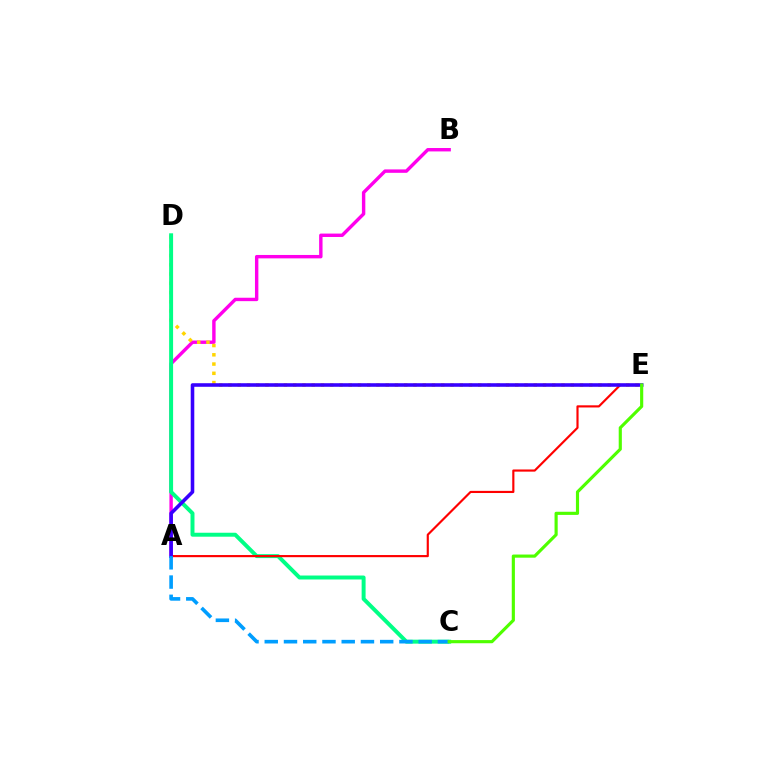{('A', 'B'): [{'color': '#ff00ed', 'line_style': 'solid', 'thickness': 2.45}], ('D', 'E'): [{'color': '#ffd500', 'line_style': 'dotted', 'thickness': 2.51}], ('C', 'D'): [{'color': '#00ff86', 'line_style': 'solid', 'thickness': 2.85}], ('A', 'E'): [{'color': '#ff0000', 'line_style': 'solid', 'thickness': 1.55}, {'color': '#3700ff', 'line_style': 'solid', 'thickness': 2.58}], ('A', 'C'): [{'color': '#009eff', 'line_style': 'dashed', 'thickness': 2.61}], ('C', 'E'): [{'color': '#4fff00', 'line_style': 'solid', 'thickness': 2.26}]}